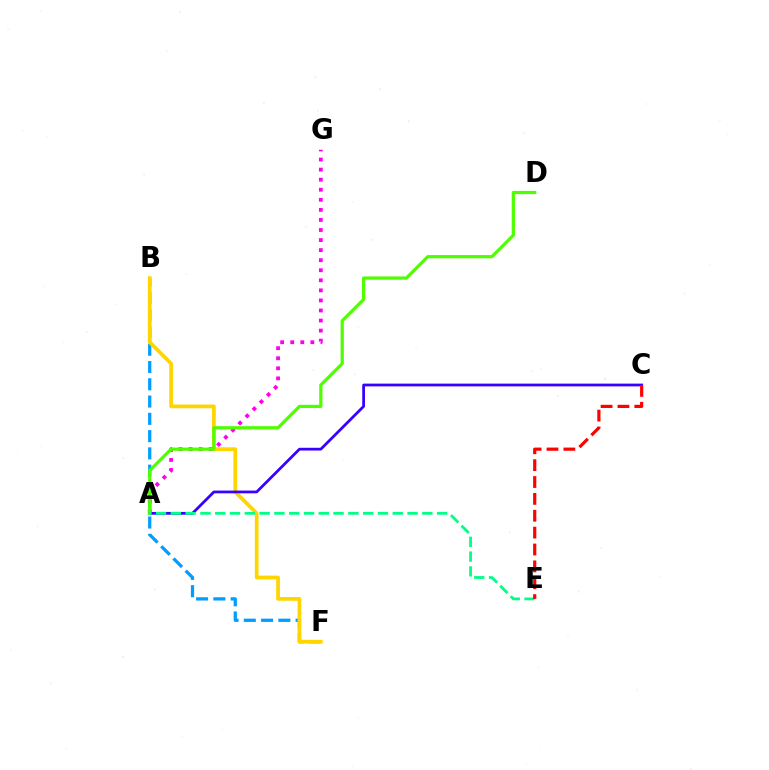{('B', 'F'): [{'color': '#009eff', 'line_style': 'dashed', 'thickness': 2.35}, {'color': '#ffd500', 'line_style': 'solid', 'thickness': 2.68}], ('A', 'C'): [{'color': '#3700ff', 'line_style': 'solid', 'thickness': 1.98}], ('A', 'G'): [{'color': '#ff00ed', 'line_style': 'dotted', 'thickness': 2.73}], ('A', 'D'): [{'color': '#4fff00', 'line_style': 'solid', 'thickness': 2.32}], ('A', 'E'): [{'color': '#00ff86', 'line_style': 'dashed', 'thickness': 2.01}], ('C', 'E'): [{'color': '#ff0000', 'line_style': 'dashed', 'thickness': 2.29}]}